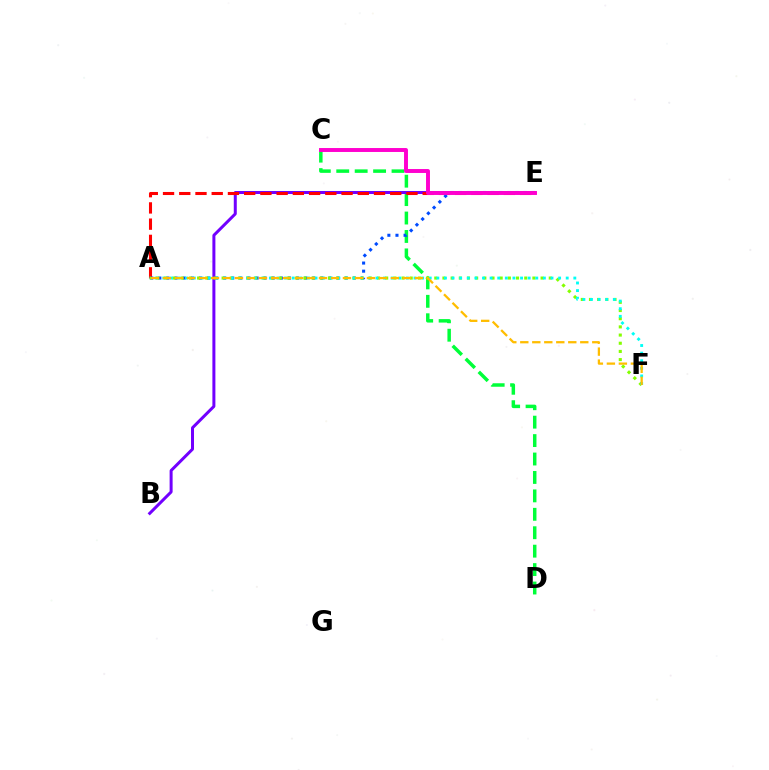{('C', 'D'): [{'color': '#00ff39', 'line_style': 'dashed', 'thickness': 2.5}], ('B', 'E'): [{'color': '#7200ff', 'line_style': 'solid', 'thickness': 2.16}], ('A', 'E'): [{'color': '#ff0000', 'line_style': 'dashed', 'thickness': 2.2}, {'color': '#004bff', 'line_style': 'dotted', 'thickness': 2.2}], ('C', 'E'): [{'color': '#ff00cf', 'line_style': 'solid', 'thickness': 2.83}], ('A', 'F'): [{'color': '#84ff00', 'line_style': 'dotted', 'thickness': 2.22}, {'color': '#00fff6', 'line_style': 'dotted', 'thickness': 2.07}, {'color': '#ffbd00', 'line_style': 'dashed', 'thickness': 1.63}]}